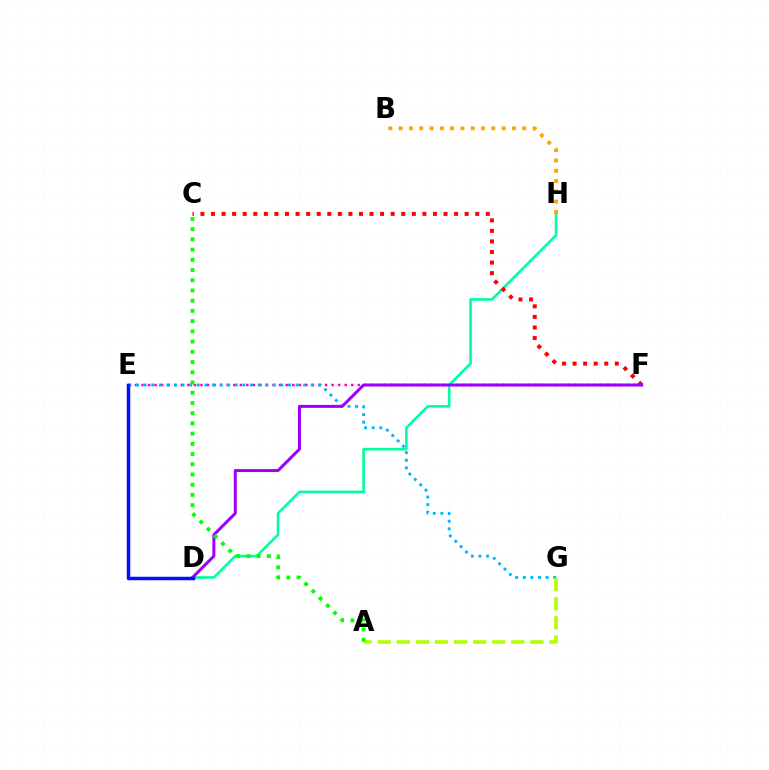{('E', 'F'): [{'color': '#ff00bd', 'line_style': 'dotted', 'thickness': 1.78}], ('D', 'H'): [{'color': '#00ff9d', 'line_style': 'solid', 'thickness': 1.9}], ('E', 'G'): [{'color': '#00b5ff', 'line_style': 'dotted', 'thickness': 2.06}], ('C', 'F'): [{'color': '#ff0000', 'line_style': 'dotted', 'thickness': 2.87}], ('A', 'G'): [{'color': '#b3ff00', 'line_style': 'dashed', 'thickness': 2.59}], ('B', 'H'): [{'color': '#ffa500', 'line_style': 'dotted', 'thickness': 2.8}], ('D', 'F'): [{'color': '#9b00ff', 'line_style': 'solid', 'thickness': 2.15}], ('A', 'C'): [{'color': '#08ff00', 'line_style': 'dotted', 'thickness': 2.78}], ('D', 'E'): [{'color': '#0010ff', 'line_style': 'solid', 'thickness': 2.51}]}